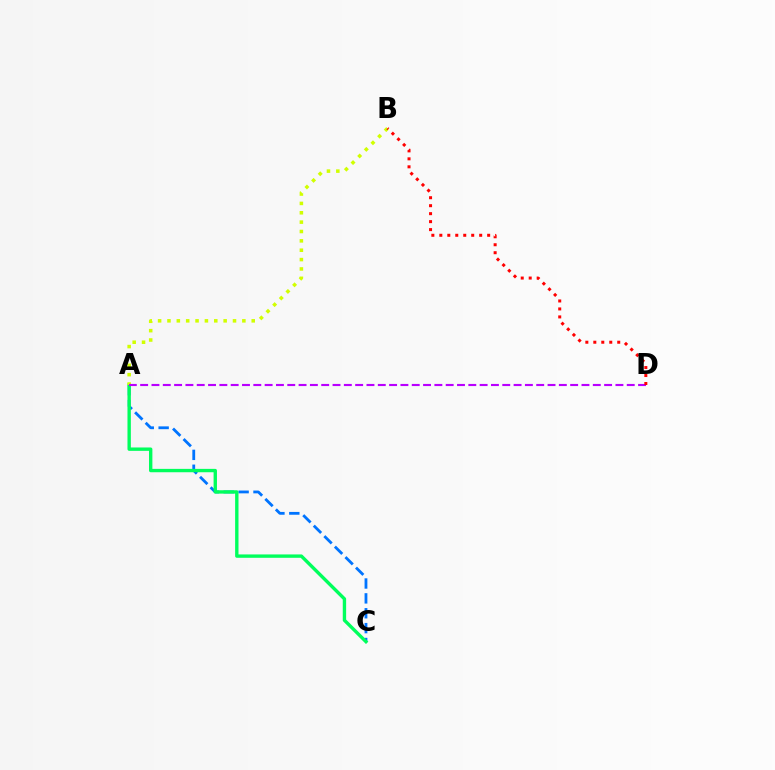{('A', 'C'): [{'color': '#0074ff', 'line_style': 'dashed', 'thickness': 2.02}, {'color': '#00ff5c', 'line_style': 'solid', 'thickness': 2.43}], ('A', 'B'): [{'color': '#d1ff00', 'line_style': 'dotted', 'thickness': 2.54}], ('A', 'D'): [{'color': '#b900ff', 'line_style': 'dashed', 'thickness': 1.54}], ('B', 'D'): [{'color': '#ff0000', 'line_style': 'dotted', 'thickness': 2.17}]}